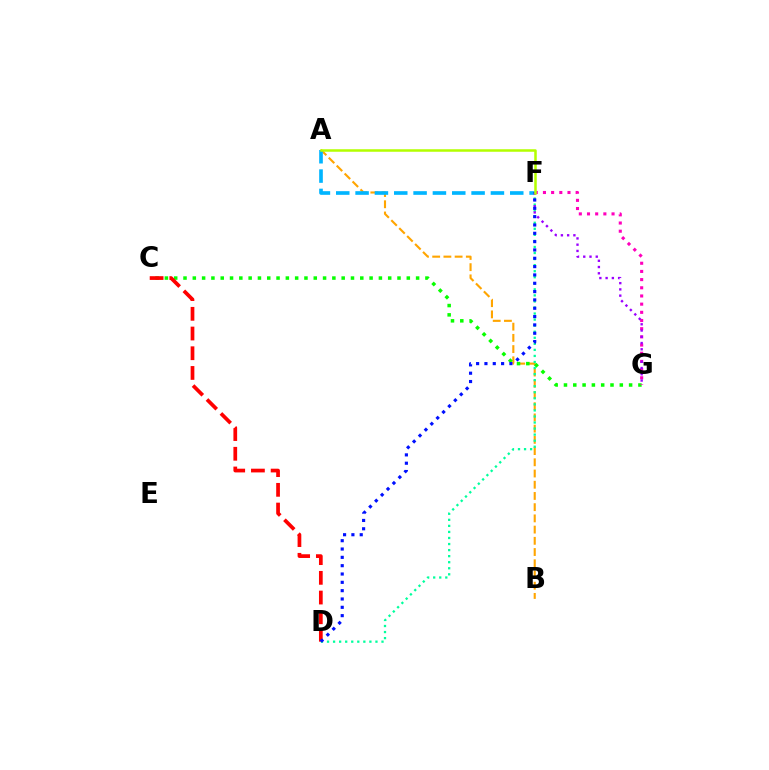{('A', 'B'): [{'color': '#ffa500', 'line_style': 'dashed', 'thickness': 1.52}], ('C', 'G'): [{'color': '#08ff00', 'line_style': 'dotted', 'thickness': 2.53}], ('F', 'G'): [{'color': '#ff00bd', 'line_style': 'dotted', 'thickness': 2.22}, {'color': '#9b00ff', 'line_style': 'dotted', 'thickness': 1.7}], ('A', 'F'): [{'color': '#00b5ff', 'line_style': 'dashed', 'thickness': 2.63}, {'color': '#b3ff00', 'line_style': 'solid', 'thickness': 1.81}], ('C', 'D'): [{'color': '#ff0000', 'line_style': 'dashed', 'thickness': 2.68}], ('D', 'F'): [{'color': '#00ff9d', 'line_style': 'dotted', 'thickness': 1.64}, {'color': '#0010ff', 'line_style': 'dotted', 'thickness': 2.26}]}